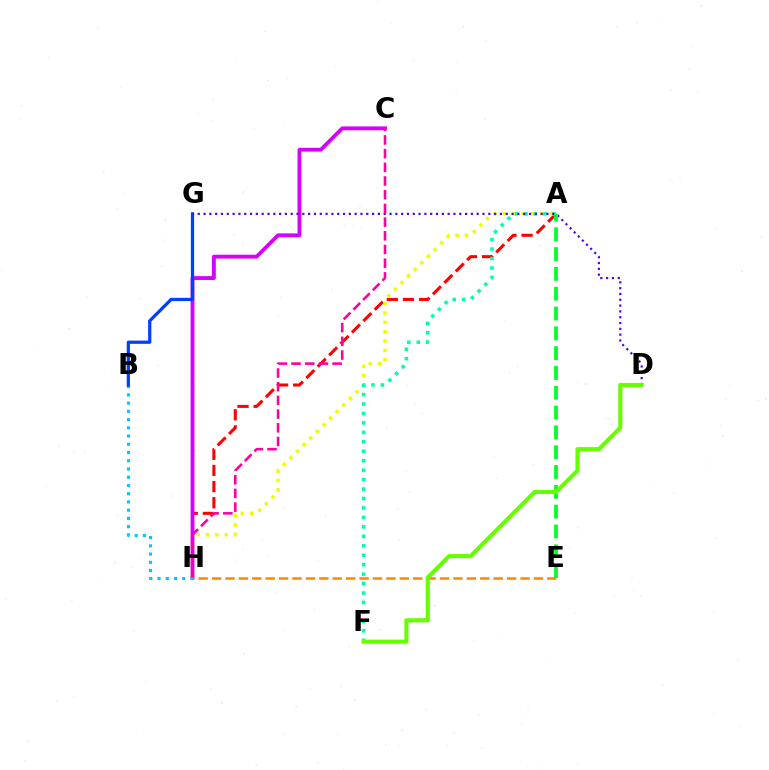{('A', 'H'): [{'color': '#ff0000', 'line_style': 'dashed', 'thickness': 2.19}, {'color': '#eeff00', 'line_style': 'dotted', 'thickness': 2.54}], ('C', 'H'): [{'color': '#d600ff', 'line_style': 'solid', 'thickness': 2.76}, {'color': '#ff00a0', 'line_style': 'dashed', 'thickness': 1.86}], ('A', 'F'): [{'color': '#00ffaf', 'line_style': 'dotted', 'thickness': 2.57}], ('B', 'H'): [{'color': '#00c7ff', 'line_style': 'dotted', 'thickness': 2.24}], ('B', 'G'): [{'color': '#003fff', 'line_style': 'solid', 'thickness': 2.32}], ('D', 'G'): [{'color': '#4f00ff', 'line_style': 'dotted', 'thickness': 1.58}], ('E', 'H'): [{'color': '#ff8800', 'line_style': 'dashed', 'thickness': 1.82}], ('A', 'E'): [{'color': '#00ff27', 'line_style': 'dashed', 'thickness': 2.69}], ('D', 'F'): [{'color': '#66ff00', 'line_style': 'solid', 'thickness': 2.96}]}